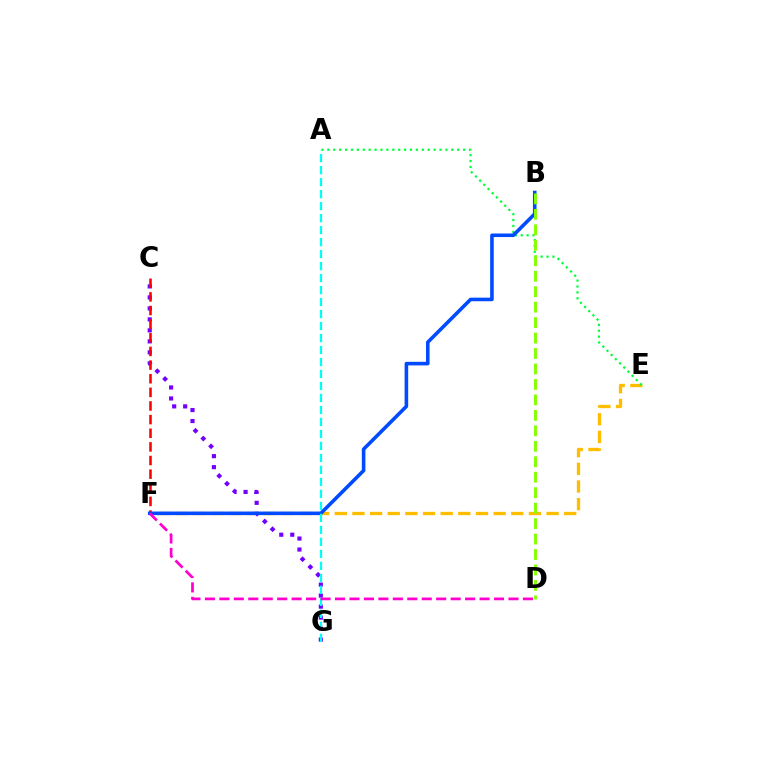{('E', 'F'): [{'color': '#ffbd00', 'line_style': 'dashed', 'thickness': 2.4}], ('C', 'G'): [{'color': '#7200ff', 'line_style': 'dotted', 'thickness': 2.99}], ('A', 'E'): [{'color': '#00ff39', 'line_style': 'dotted', 'thickness': 1.6}], ('C', 'F'): [{'color': '#ff0000', 'line_style': 'dashed', 'thickness': 1.85}], ('B', 'F'): [{'color': '#004bff', 'line_style': 'solid', 'thickness': 2.58}], ('B', 'D'): [{'color': '#84ff00', 'line_style': 'dashed', 'thickness': 2.1}], ('A', 'G'): [{'color': '#00fff6', 'line_style': 'dashed', 'thickness': 1.63}], ('D', 'F'): [{'color': '#ff00cf', 'line_style': 'dashed', 'thickness': 1.96}]}